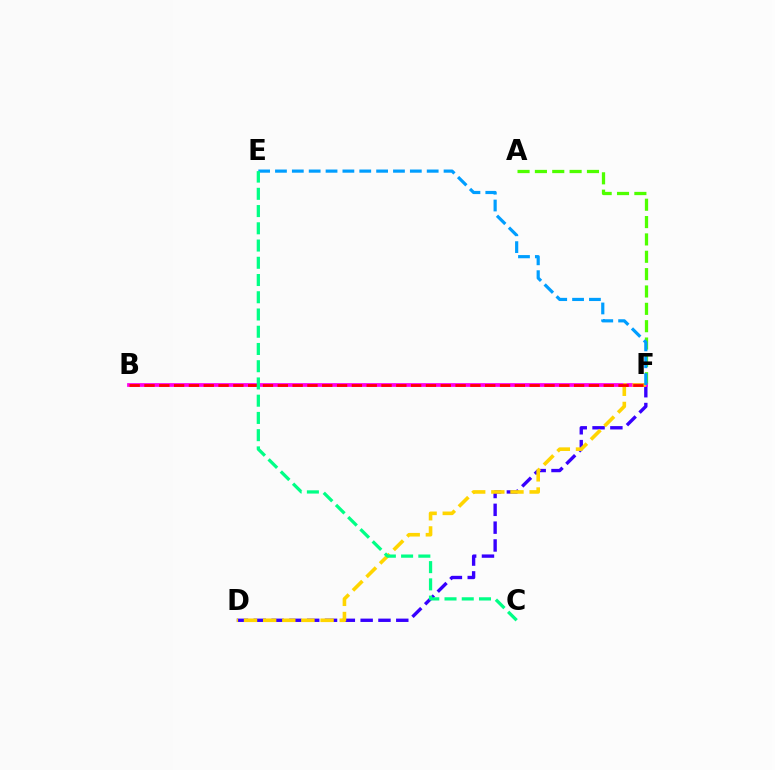{('D', 'F'): [{'color': '#3700ff', 'line_style': 'dashed', 'thickness': 2.42}, {'color': '#ffd500', 'line_style': 'dashed', 'thickness': 2.6}], ('A', 'F'): [{'color': '#4fff00', 'line_style': 'dashed', 'thickness': 2.36}], ('B', 'F'): [{'color': '#ff00ed', 'line_style': 'solid', 'thickness': 2.7}, {'color': '#ff0000', 'line_style': 'dashed', 'thickness': 2.01}], ('E', 'F'): [{'color': '#009eff', 'line_style': 'dashed', 'thickness': 2.29}], ('C', 'E'): [{'color': '#00ff86', 'line_style': 'dashed', 'thickness': 2.34}]}